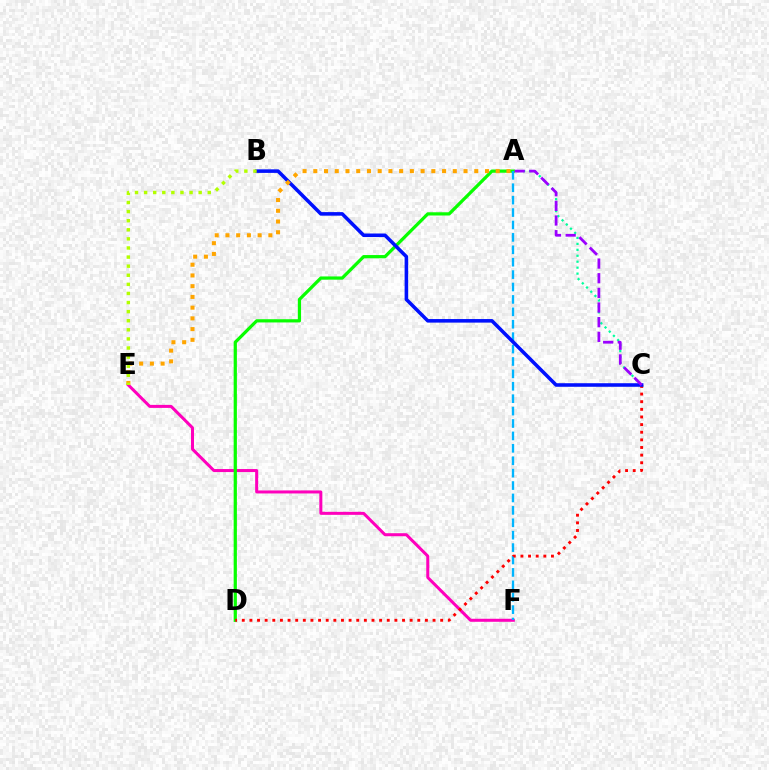{('E', 'F'): [{'color': '#ff00bd', 'line_style': 'solid', 'thickness': 2.18}], ('A', 'C'): [{'color': '#00ff9d', 'line_style': 'dotted', 'thickness': 1.62}, {'color': '#9b00ff', 'line_style': 'dashed', 'thickness': 1.99}], ('A', 'D'): [{'color': '#08ff00', 'line_style': 'solid', 'thickness': 2.33}], ('A', 'F'): [{'color': '#00b5ff', 'line_style': 'dashed', 'thickness': 1.69}], ('C', 'D'): [{'color': '#ff0000', 'line_style': 'dotted', 'thickness': 2.07}], ('B', 'C'): [{'color': '#0010ff', 'line_style': 'solid', 'thickness': 2.56}], ('A', 'E'): [{'color': '#ffa500', 'line_style': 'dotted', 'thickness': 2.92}], ('B', 'E'): [{'color': '#b3ff00', 'line_style': 'dotted', 'thickness': 2.47}]}